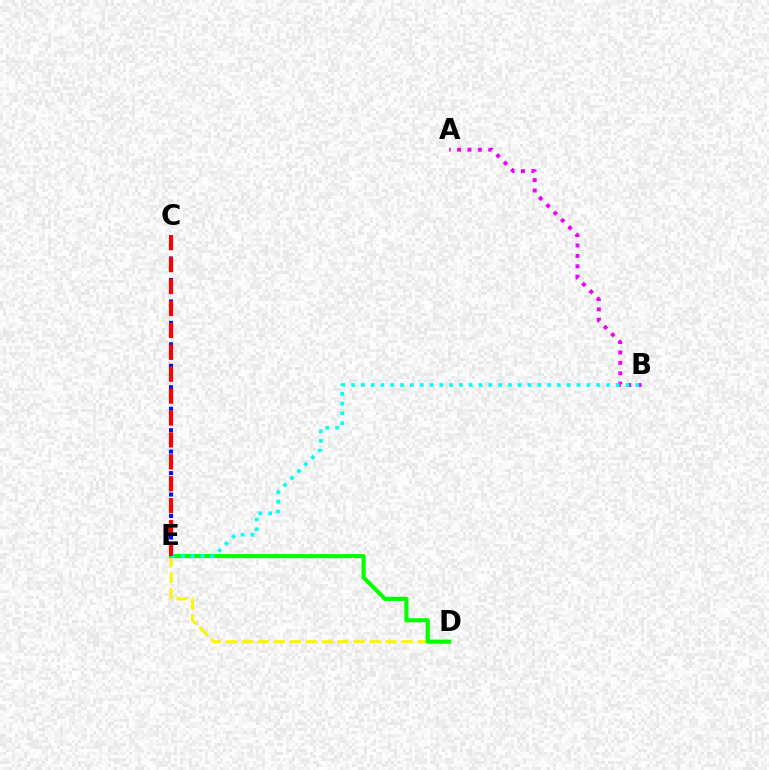{('A', 'B'): [{'color': '#ee00ff', 'line_style': 'dotted', 'thickness': 2.82}], ('D', 'E'): [{'color': '#fcf500', 'line_style': 'dashed', 'thickness': 2.17}, {'color': '#08ff00', 'line_style': 'solid', 'thickness': 2.99}], ('C', 'E'): [{'color': '#0010ff', 'line_style': 'dotted', 'thickness': 2.92}, {'color': '#ff0000', 'line_style': 'dashed', 'thickness': 2.98}], ('B', 'E'): [{'color': '#00fff6', 'line_style': 'dotted', 'thickness': 2.66}]}